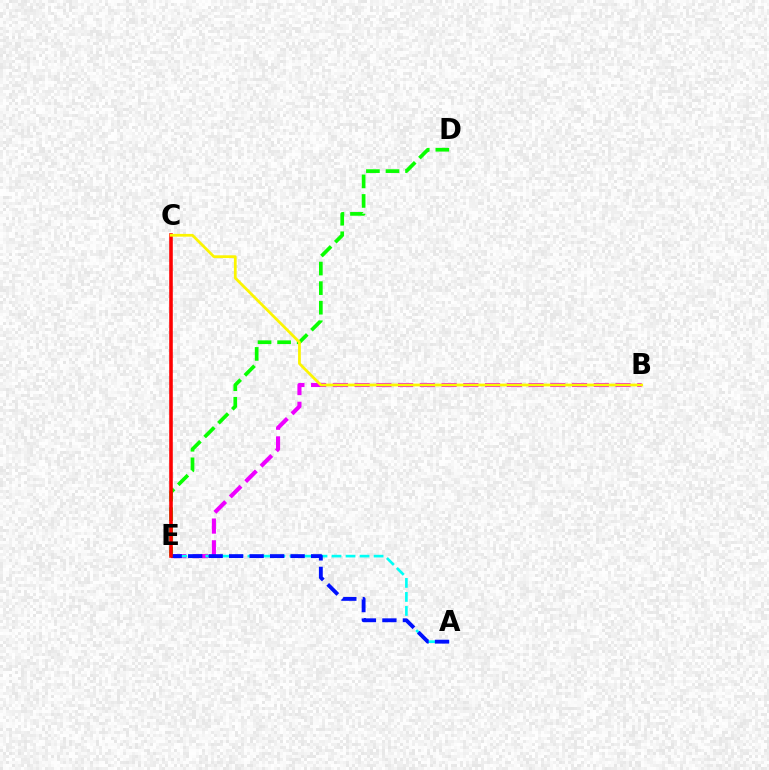{('B', 'E'): [{'color': '#ee00ff', 'line_style': 'dashed', 'thickness': 2.95}], ('D', 'E'): [{'color': '#08ff00', 'line_style': 'dashed', 'thickness': 2.66}], ('A', 'E'): [{'color': '#00fff6', 'line_style': 'dashed', 'thickness': 1.9}, {'color': '#0010ff', 'line_style': 'dashed', 'thickness': 2.78}], ('C', 'E'): [{'color': '#ff0000', 'line_style': 'solid', 'thickness': 2.58}], ('B', 'C'): [{'color': '#fcf500', 'line_style': 'solid', 'thickness': 1.98}]}